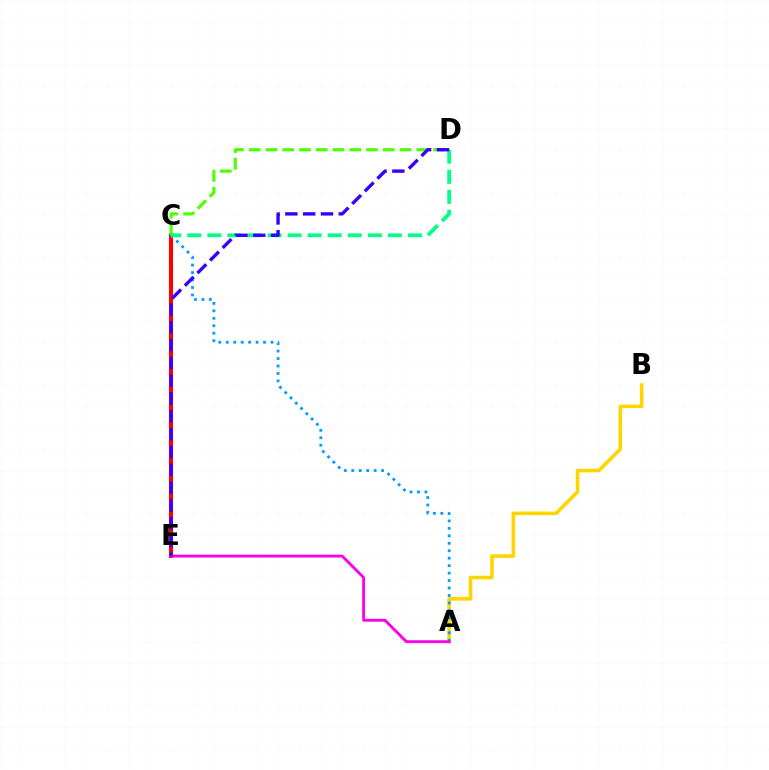{('C', 'E'): [{'color': '#ff0000', 'line_style': 'solid', 'thickness': 2.92}], ('C', 'D'): [{'color': '#4fff00', 'line_style': 'dashed', 'thickness': 2.28}, {'color': '#00ff86', 'line_style': 'dashed', 'thickness': 2.72}], ('A', 'B'): [{'color': '#ffd500', 'line_style': 'solid', 'thickness': 2.59}], ('A', 'C'): [{'color': '#009eff', 'line_style': 'dotted', 'thickness': 2.03}], ('A', 'E'): [{'color': '#ff00ed', 'line_style': 'solid', 'thickness': 2.06}], ('D', 'E'): [{'color': '#3700ff', 'line_style': 'dashed', 'thickness': 2.42}]}